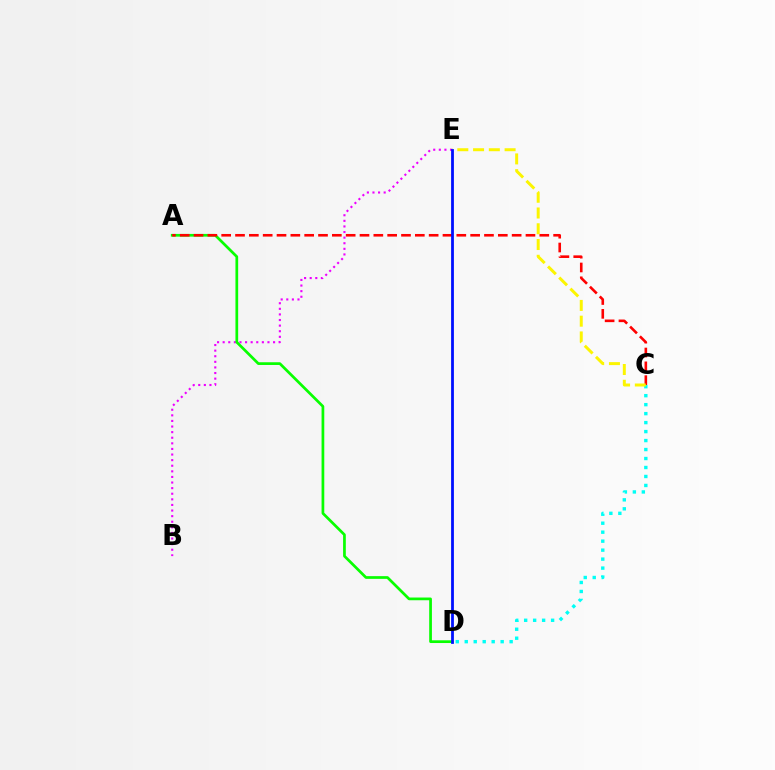{('B', 'E'): [{'color': '#ee00ff', 'line_style': 'dotted', 'thickness': 1.52}], ('A', 'D'): [{'color': '#08ff00', 'line_style': 'solid', 'thickness': 1.96}], ('C', 'D'): [{'color': '#00fff6', 'line_style': 'dotted', 'thickness': 2.44}], ('A', 'C'): [{'color': '#ff0000', 'line_style': 'dashed', 'thickness': 1.88}], ('C', 'E'): [{'color': '#fcf500', 'line_style': 'dashed', 'thickness': 2.14}], ('D', 'E'): [{'color': '#0010ff', 'line_style': 'solid', 'thickness': 2.01}]}